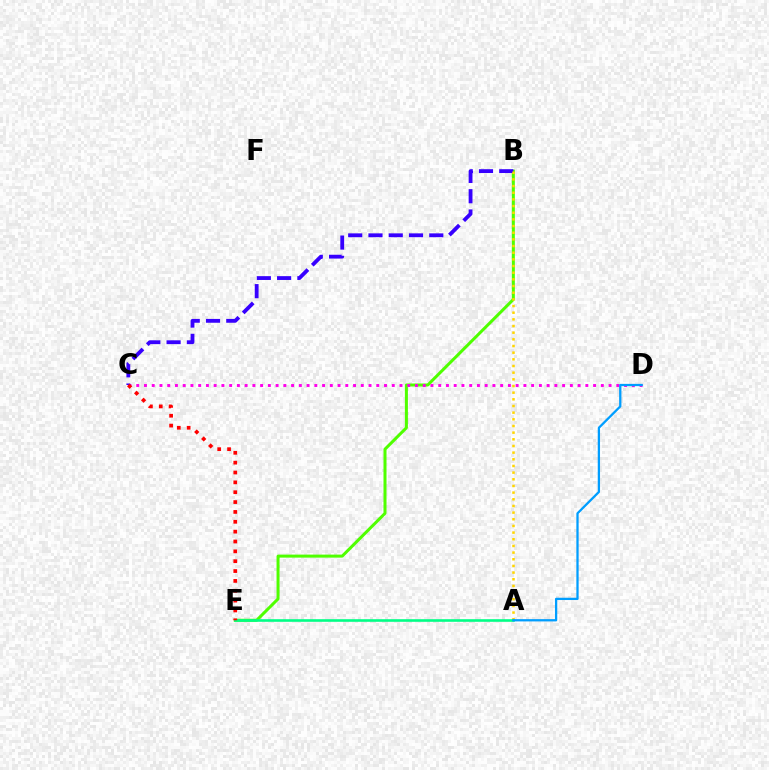{('B', 'E'): [{'color': '#4fff00', 'line_style': 'solid', 'thickness': 2.17}], ('C', 'D'): [{'color': '#ff00ed', 'line_style': 'dotted', 'thickness': 2.1}], ('B', 'C'): [{'color': '#3700ff', 'line_style': 'dashed', 'thickness': 2.75}], ('A', 'B'): [{'color': '#ffd500', 'line_style': 'dotted', 'thickness': 1.81}], ('A', 'E'): [{'color': '#00ff86', 'line_style': 'solid', 'thickness': 1.88}], ('C', 'E'): [{'color': '#ff0000', 'line_style': 'dotted', 'thickness': 2.68}], ('A', 'D'): [{'color': '#009eff', 'line_style': 'solid', 'thickness': 1.64}]}